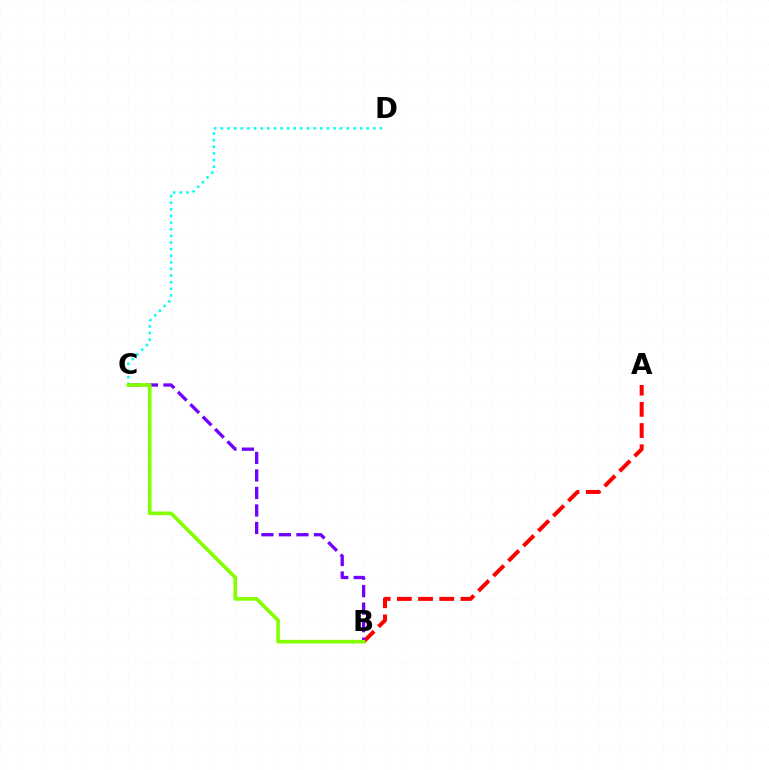{('C', 'D'): [{'color': '#00fff6', 'line_style': 'dotted', 'thickness': 1.8}], ('A', 'B'): [{'color': '#ff0000', 'line_style': 'dashed', 'thickness': 2.88}], ('B', 'C'): [{'color': '#7200ff', 'line_style': 'dashed', 'thickness': 2.38}, {'color': '#84ff00', 'line_style': 'solid', 'thickness': 2.6}]}